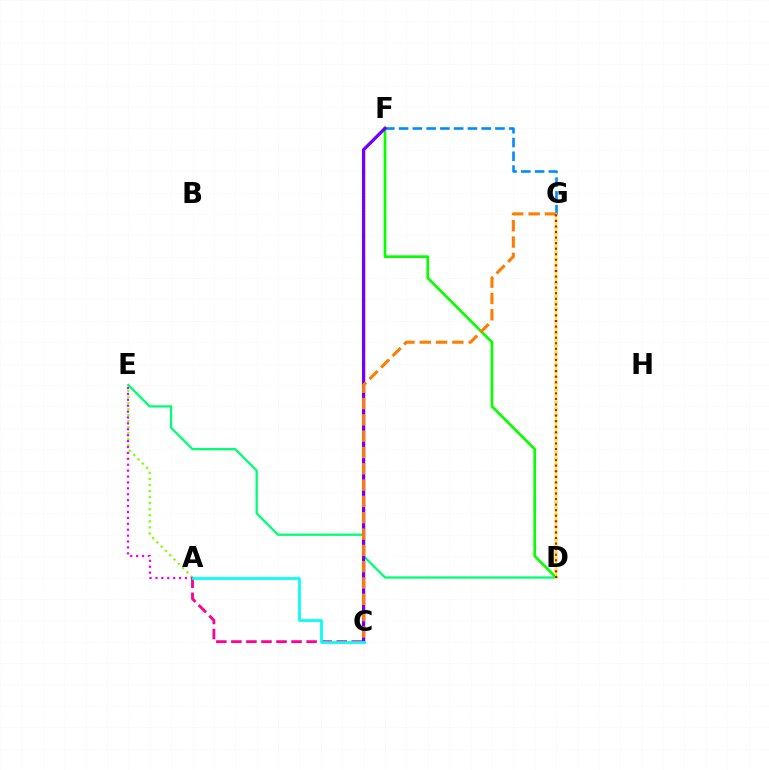{('D', 'F'): [{'color': '#08ff00', 'line_style': 'solid', 'thickness': 1.94}], ('A', 'C'): [{'color': '#ff0094', 'line_style': 'dashed', 'thickness': 2.04}, {'color': '#00fff6', 'line_style': 'solid', 'thickness': 1.96}], ('A', 'E'): [{'color': '#84ff00', 'line_style': 'dotted', 'thickness': 1.65}, {'color': '#ee00ff', 'line_style': 'dotted', 'thickness': 1.6}], ('D', 'G'): [{'color': '#0010ff', 'line_style': 'dotted', 'thickness': 1.69}, {'color': '#fcf500', 'line_style': 'solid', 'thickness': 1.6}, {'color': '#ff0000', 'line_style': 'dotted', 'thickness': 1.51}], ('D', 'E'): [{'color': '#00ff74', 'line_style': 'solid', 'thickness': 1.65}], ('F', 'G'): [{'color': '#008cff', 'line_style': 'dashed', 'thickness': 1.87}], ('C', 'F'): [{'color': '#7200ff', 'line_style': 'solid', 'thickness': 2.36}], ('C', 'G'): [{'color': '#ff7c00', 'line_style': 'dashed', 'thickness': 2.22}]}